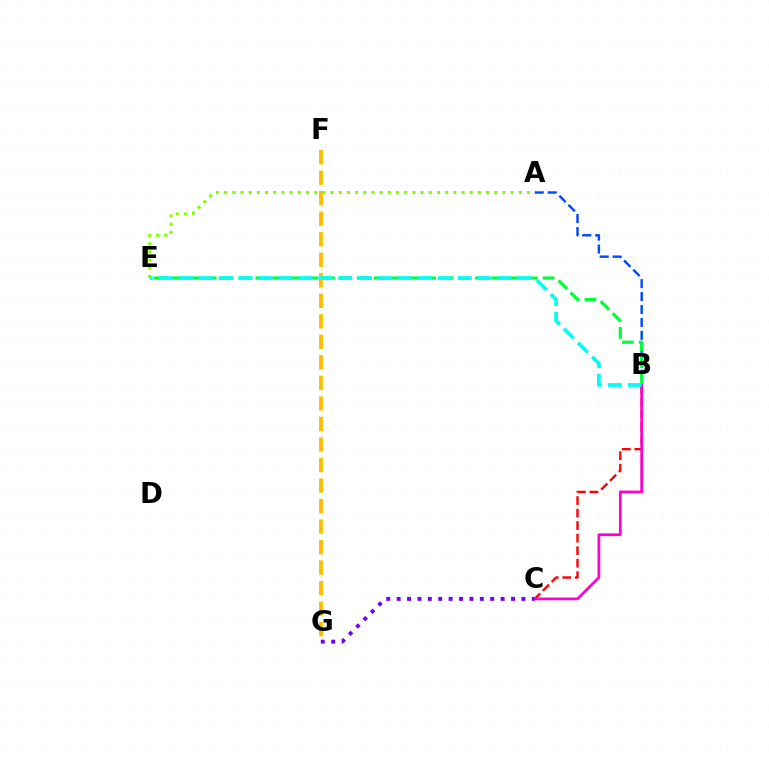{('B', 'C'): [{'color': '#ff0000', 'line_style': 'dashed', 'thickness': 1.7}, {'color': '#ff00cf', 'line_style': 'solid', 'thickness': 1.97}], ('A', 'B'): [{'color': '#004bff', 'line_style': 'dashed', 'thickness': 1.76}], ('B', 'E'): [{'color': '#00ff39', 'line_style': 'dashed', 'thickness': 2.3}, {'color': '#00fff6', 'line_style': 'dashed', 'thickness': 2.71}], ('F', 'G'): [{'color': '#ffbd00', 'line_style': 'dashed', 'thickness': 2.79}], ('C', 'G'): [{'color': '#7200ff', 'line_style': 'dotted', 'thickness': 2.82}], ('A', 'E'): [{'color': '#84ff00', 'line_style': 'dotted', 'thickness': 2.22}]}